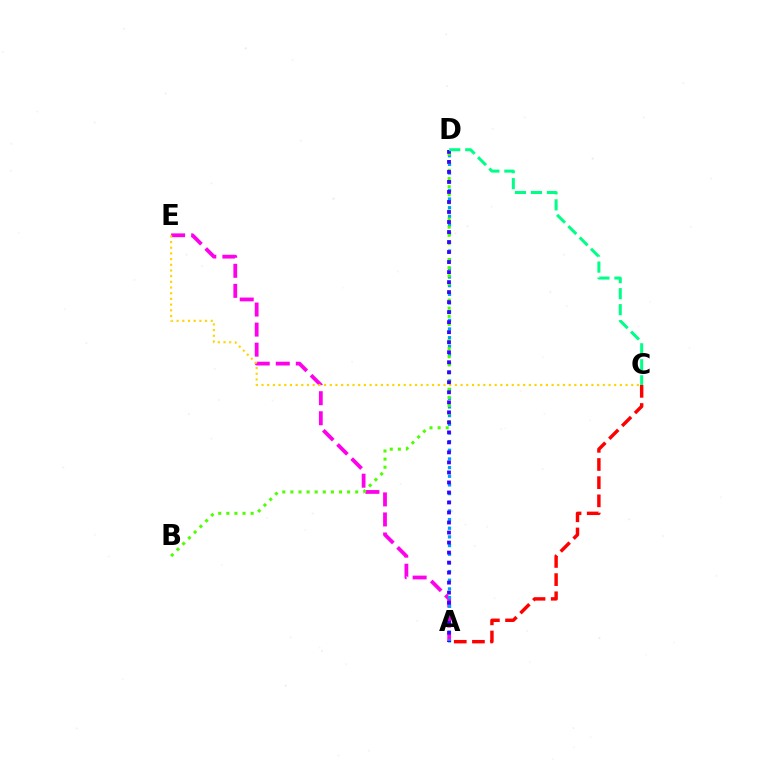{('A', 'E'): [{'color': '#ff00ed', 'line_style': 'dashed', 'thickness': 2.72}], ('A', 'D'): [{'color': '#009eff', 'line_style': 'dotted', 'thickness': 2.35}, {'color': '#3700ff', 'line_style': 'dotted', 'thickness': 2.72}], ('C', 'E'): [{'color': '#ffd500', 'line_style': 'dotted', 'thickness': 1.55}], ('A', 'C'): [{'color': '#ff0000', 'line_style': 'dashed', 'thickness': 2.47}], ('B', 'D'): [{'color': '#4fff00', 'line_style': 'dotted', 'thickness': 2.2}], ('C', 'D'): [{'color': '#00ff86', 'line_style': 'dashed', 'thickness': 2.17}]}